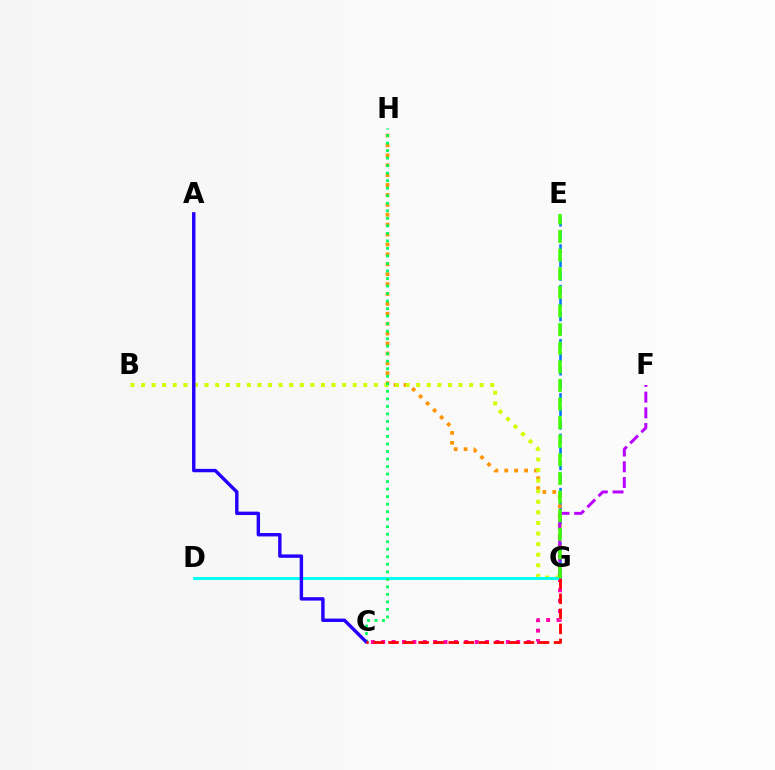{('E', 'G'): [{'color': '#0074ff', 'line_style': 'dashed', 'thickness': 1.84}, {'color': '#3dff00', 'line_style': 'dashed', 'thickness': 2.53}], ('G', 'H'): [{'color': '#ff9400', 'line_style': 'dotted', 'thickness': 2.69}], ('F', 'G'): [{'color': '#b900ff', 'line_style': 'dashed', 'thickness': 2.14}], ('B', 'G'): [{'color': '#d1ff00', 'line_style': 'dotted', 'thickness': 2.88}], ('C', 'G'): [{'color': '#ff00ac', 'line_style': 'dotted', 'thickness': 2.82}, {'color': '#ff0000', 'line_style': 'dashed', 'thickness': 2.04}], ('D', 'G'): [{'color': '#00fff6', 'line_style': 'solid', 'thickness': 2.09}], ('C', 'H'): [{'color': '#00ff5c', 'line_style': 'dotted', 'thickness': 2.04}], ('A', 'C'): [{'color': '#2500ff', 'line_style': 'solid', 'thickness': 2.45}]}